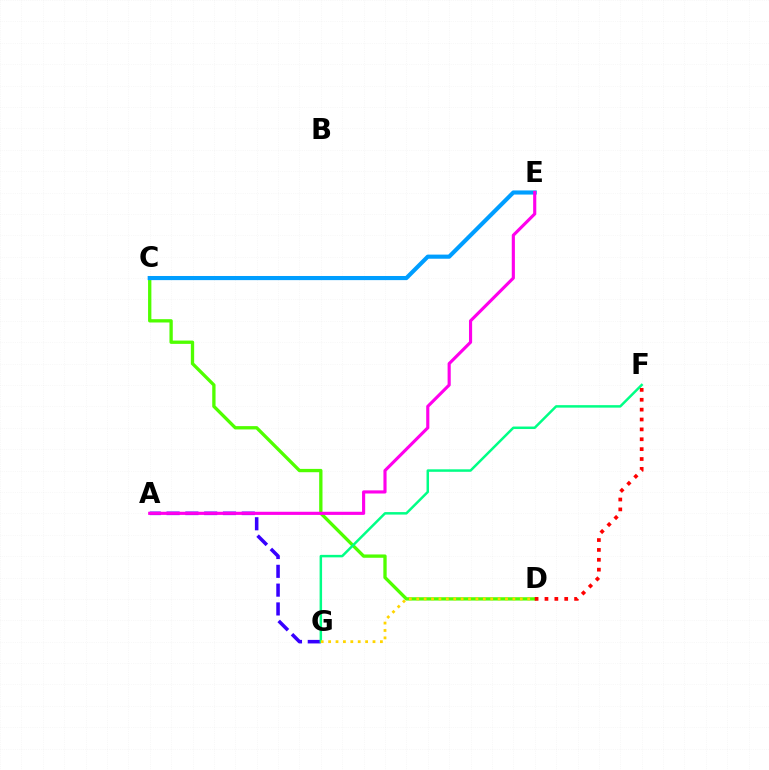{('C', 'D'): [{'color': '#4fff00', 'line_style': 'solid', 'thickness': 2.39}], ('A', 'G'): [{'color': '#3700ff', 'line_style': 'dashed', 'thickness': 2.55}], ('C', 'E'): [{'color': '#009eff', 'line_style': 'solid', 'thickness': 2.97}], ('F', 'G'): [{'color': '#00ff86', 'line_style': 'solid', 'thickness': 1.79}], ('A', 'E'): [{'color': '#ff00ed', 'line_style': 'solid', 'thickness': 2.26}], ('D', 'G'): [{'color': '#ffd500', 'line_style': 'dotted', 'thickness': 2.01}], ('D', 'F'): [{'color': '#ff0000', 'line_style': 'dotted', 'thickness': 2.68}]}